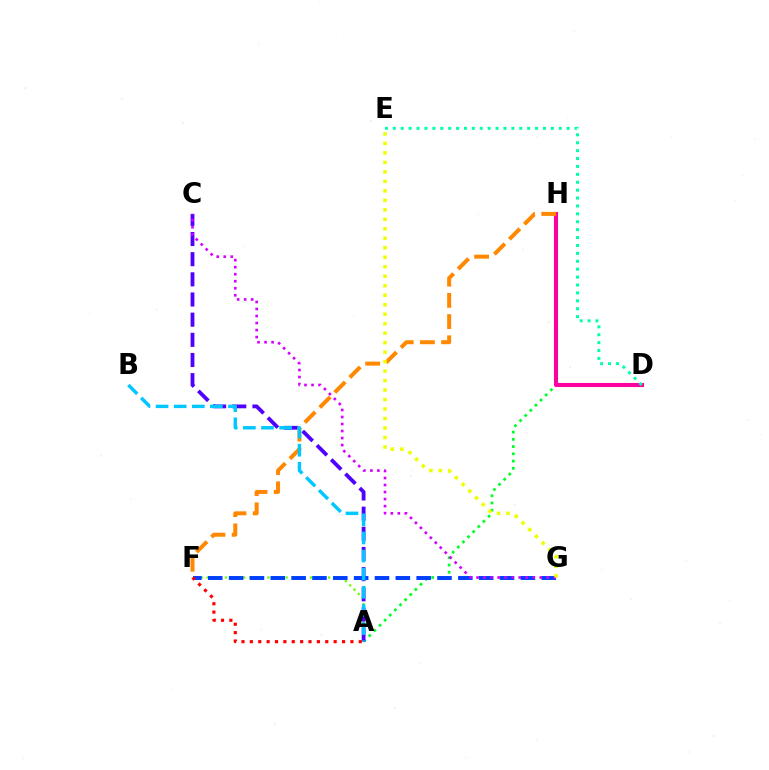{('A', 'D'): [{'color': '#00ff27', 'line_style': 'dotted', 'thickness': 1.97}], ('A', 'F'): [{'color': '#66ff00', 'line_style': 'dotted', 'thickness': 1.65}, {'color': '#ff0000', 'line_style': 'dotted', 'thickness': 2.28}], ('D', 'H'): [{'color': '#ff00a0', 'line_style': 'solid', 'thickness': 2.93}], ('A', 'C'): [{'color': '#4f00ff', 'line_style': 'dashed', 'thickness': 2.74}], ('F', 'H'): [{'color': '#ff8800', 'line_style': 'dashed', 'thickness': 2.88}], ('F', 'G'): [{'color': '#003fff', 'line_style': 'dashed', 'thickness': 2.83}], ('C', 'G'): [{'color': '#d600ff', 'line_style': 'dotted', 'thickness': 1.91}], ('A', 'B'): [{'color': '#00c7ff', 'line_style': 'dashed', 'thickness': 2.46}], ('D', 'E'): [{'color': '#00ffaf', 'line_style': 'dotted', 'thickness': 2.15}], ('E', 'G'): [{'color': '#eeff00', 'line_style': 'dotted', 'thickness': 2.58}]}